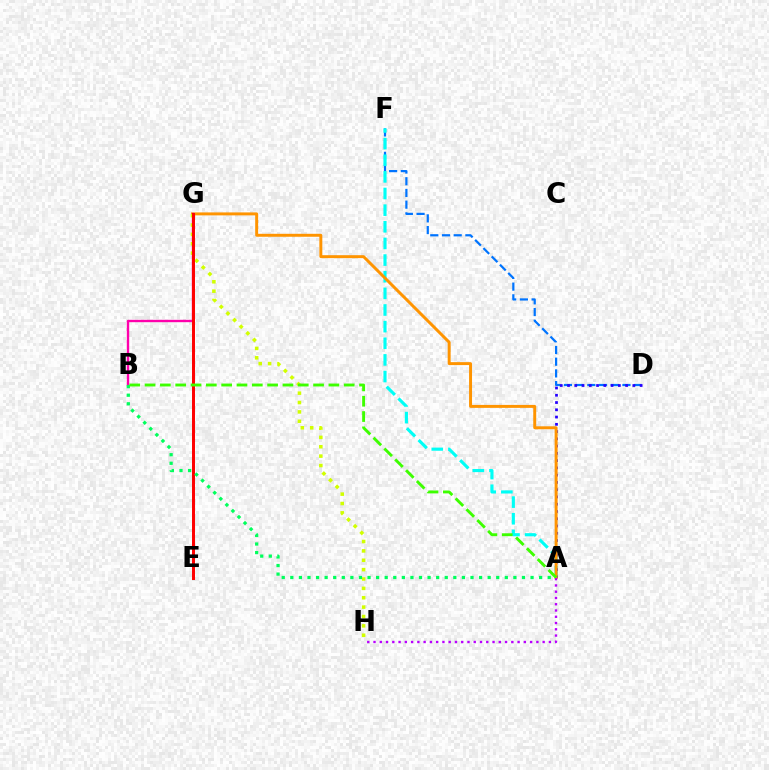{('D', 'F'): [{'color': '#0074ff', 'line_style': 'dashed', 'thickness': 1.59}], ('A', 'F'): [{'color': '#00fff6', 'line_style': 'dashed', 'thickness': 2.26}], ('A', 'D'): [{'color': '#2500ff', 'line_style': 'dotted', 'thickness': 1.97}], ('A', 'G'): [{'color': '#ff9400', 'line_style': 'solid', 'thickness': 2.13}], ('B', 'G'): [{'color': '#ff00ac', 'line_style': 'solid', 'thickness': 1.71}], ('A', 'H'): [{'color': '#b900ff', 'line_style': 'dotted', 'thickness': 1.7}], ('G', 'H'): [{'color': '#d1ff00', 'line_style': 'dotted', 'thickness': 2.55}], ('E', 'G'): [{'color': '#ff0000', 'line_style': 'solid', 'thickness': 2.15}], ('A', 'B'): [{'color': '#00ff5c', 'line_style': 'dotted', 'thickness': 2.33}, {'color': '#3dff00', 'line_style': 'dashed', 'thickness': 2.08}]}